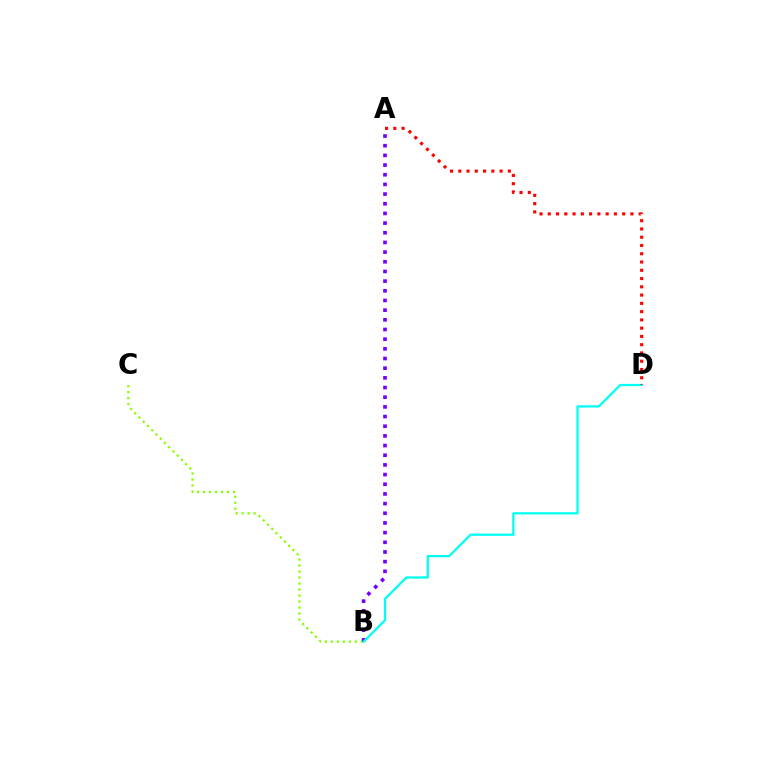{('B', 'C'): [{'color': '#84ff00', 'line_style': 'dotted', 'thickness': 1.63}], ('A', 'B'): [{'color': '#7200ff', 'line_style': 'dotted', 'thickness': 2.63}], ('B', 'D'): [{'color': '#00fff6', 'line_style': 'solid', 'thickness': 1.63}], ('A', 'D'): [{'color': '#ff0000', 'line_style': 'dotted', 'thickness': 2.25}]}